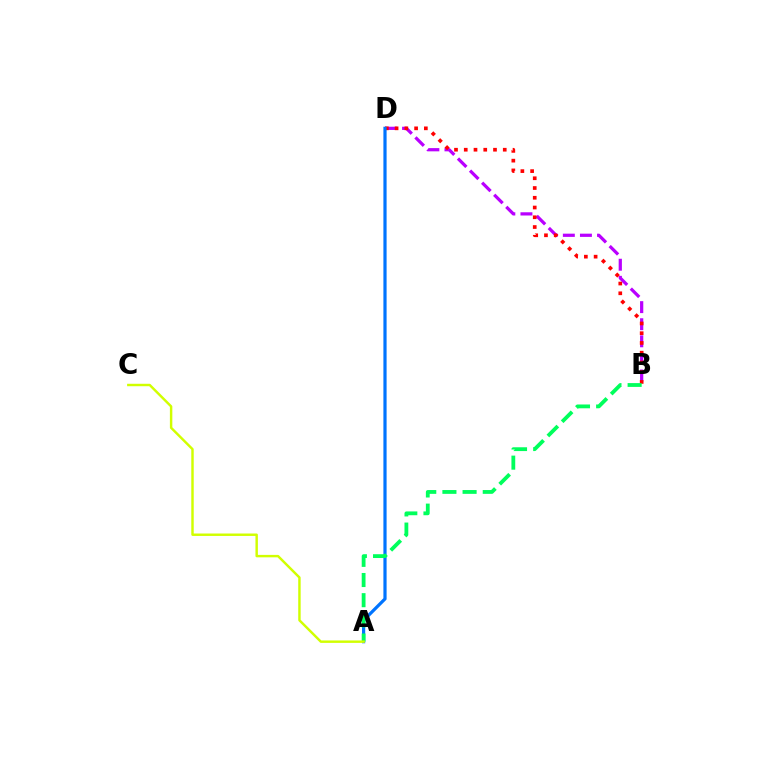{('B', 'D'): [{'color': '#b900ff', 'line_style': 'dashed', 'thickness': 2.32}, {'color': '#ff0000', 'line_style': 'dotted', 'thickness': 2.65}], ('A', 'D'): [{'color': '#0074ff', 'line_style': 'solid', 'thickness': 2.31}], ('A', 'B'): [{'color': '#00ff5c', 'line_style': 'dashed', 'thickness': 2.74}], ('A', 'C'): [{'color': '#d1ff00', 'line_style': 'solid', 'thickness': 1.76}]}